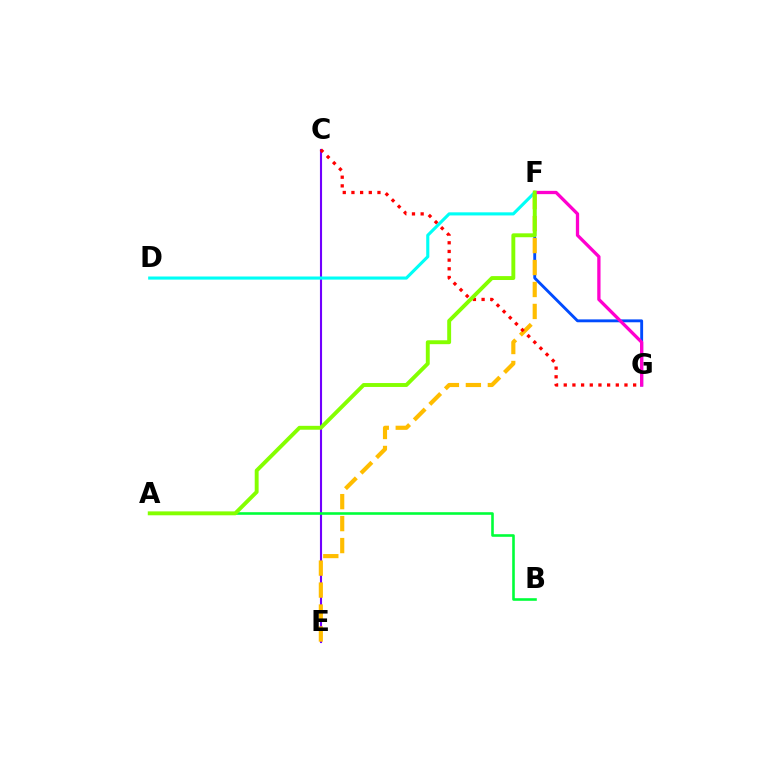{('F', 'G'): [{'color': '#004bff', 'line_style': 'solid', 'thickness': 2.07}, {'color': '#ff00cf', 'line_style': 'solid', 'thickness': 2.36}], ('C', 'E'): [{'color': '#7200ff', 'line_style': 'solid', 'thickness': 1.52}], ('A', 'B'): [{'color': '#00ff39', 'line_style': 'solid', 'thickness': 1.87}], ('D', 'F'): [{'color': '#00fff6', 'line_style': 'solid', 'thickness': 2.24}], ('E', 'F'): [{'color': '#ffbd00', 'line_style': 'dashed', 'thickness': 2.98}], ('C', 'G'): [{'color': '#ff0000', 'line_style': 'dotted', 'thickness': 2.36}], ('A', 'F'): [{'color': '#84ff00', 'line_style': 'solid', 'thickness': 2.81}]}